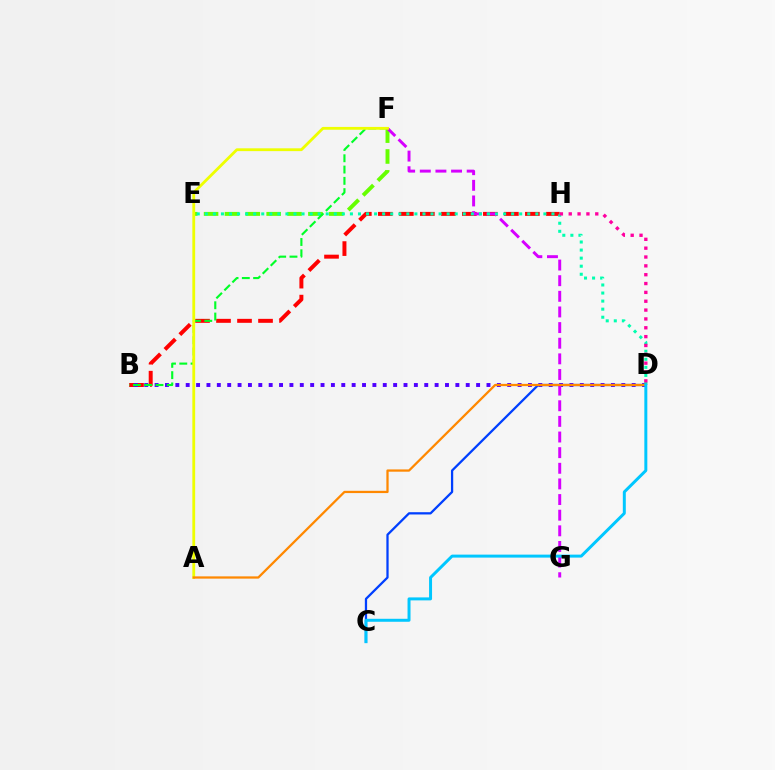{('B', 'H'): [{'color': '#ff0000', 'line_style': 'dashed', 'thickness': 2.85}], ('E', 'F'): [{'color': '#66ff00', 'line_style': 'dashed', 'thickness': 2.84}], ('B', 'D'): [{'color': '#4f00ff', 'line_style': 'dotted', 'thickness': 2.82}], ('F', 'G'): [{'color': '#d600ff', 'line_style': 'dashed', 'thickness': 2.12}], ('D', 'E'): [{'color': '#00ffaf', 'line_style': 'dotted', 'thickness': 2.19}], ('B', 'F'): [{'color': '#00ff27', 'line_style': 'dashed', 'thickness': 1.53}], ('A', 'F'): [{'color': '#eeff00', 'line_style': 'solid', 'thickness': 2.03}], ('C', 'D'): [{'color': '#003fff', 'line_style': 'solid', 'thickness': 1.63}, {'color': '#00c7ff', 'line_style': 'solid', 'thickness': 2.15}], ('D', 'H'): [{'color': '#ff00a0', 'line_style': 'dotted', 'thickness': 2.4}], ('A', 'D'): [{'color': '#ff8800', 'line_style': 'solid', 'thickness': 1.63}]}